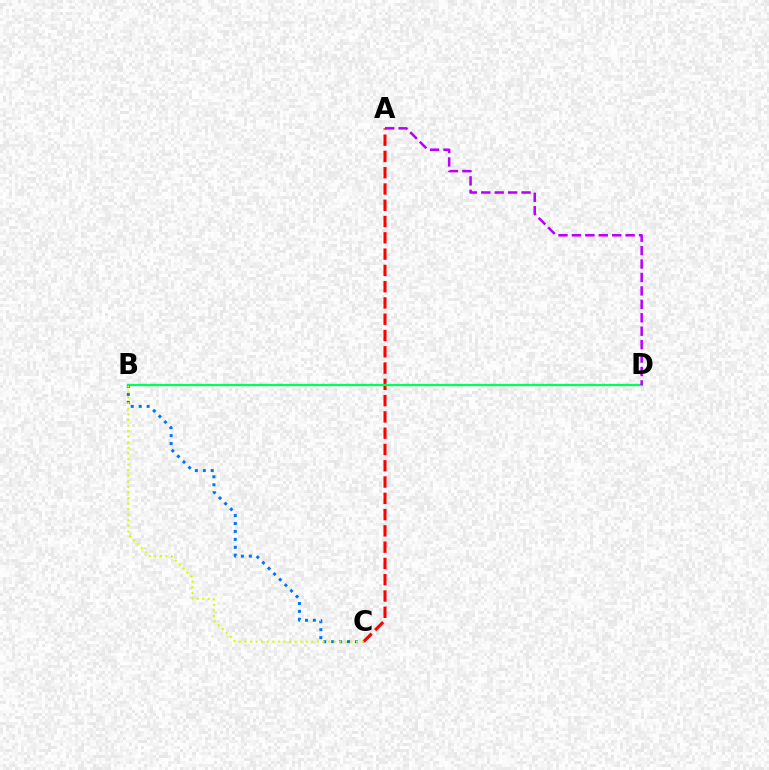{('A', 'C'): [{'color': '#ff0000', 'line_style': 'dashed', 'thickness': 2.21}], ('B', 'D'): [{'color': '#00ff5c', 'line_style': 'solid', 'thickness': 1.65}], ('A', 'D'): [{'color': '#b900ff', 'line_style': 'dashed', 'thickness': 1.82}], ('B', 'C'): [{'color': '#0074ff', 'line_style': 'dotted', 'thickness': 2.16}, {'color': '#d1ff00', 'line_style': 'dotted', 'thickness': 1.52}]}